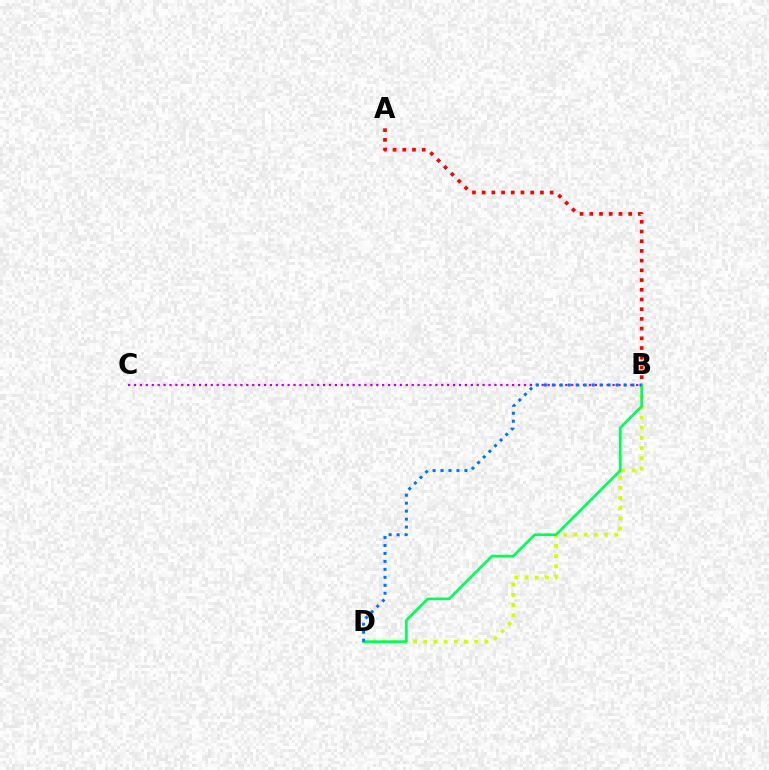{('B', 'D'): [{'color': '#d1ff00', 'line_style': 'dotted', 'thickness': 2.77}, {'color': '#00ff5c', 'line_style': 'solid', 'thickness': 1.93}, {'color': '#0074ff', 'line_style': 'dotted', 'thickness': 2.16}], ('B', 'C'): [{'color': '#b900ff', 'line_style': 'dotted', 'thickness': 1.61}], ('A', 'B'): [{'color': '#ff0000', 'line_style': 'dotted', 'thickness': 2.64}]}